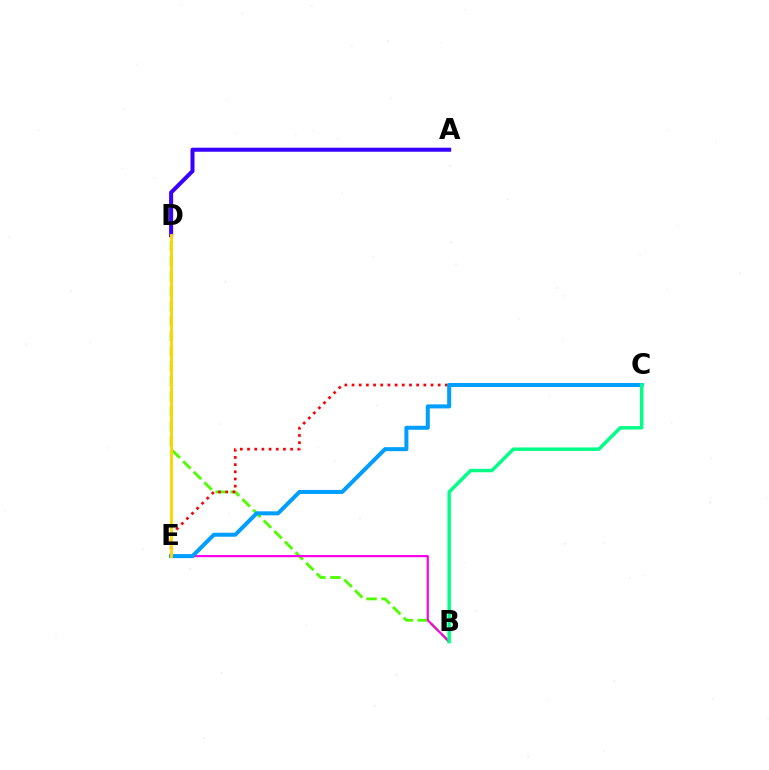{('B', 'D'): [{'color': '#4fff00', 'line_style': 'dashed', 'thickness': 2.04}], ('A', 'D'): [{'color': '#3700ff', 'line_style': 'solid', 'thickness': 2.9}], ('C', 'E'): [{'color': '#ff0000', 'line_style': 'dotted', 'thickness': 1.95}, {'color': '#009eff', 'line_style': 'solid', 'thickness': 2.89}], ('B', 'E'): [{'color': '#ff00ed', 'line_style': 'solid', 'thickness': 1.56}], ('D', 'E'): [{'color': '#ffd500', 'line_style': 'solid', 'thickness': 2.07}], ('B', 'C'): [{'color': '#00ff86', 'line_style': 'solid', 'thickness': 2.48}]}